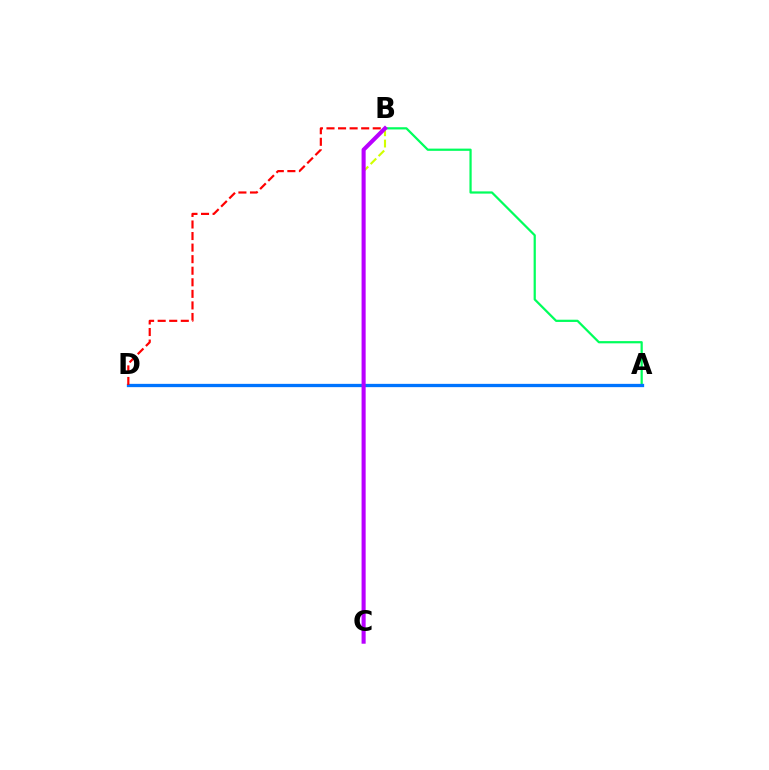{('A', 'B'): [{'color': '#00ff5c', 'line_style': 'solid', 'thickness': 1.6}], ('B', 'C'): [{'color': '#d1ff00', 'line_style': 'dashed', 'thickness': 1.53}, {'color': '#b900ff', 'line_style': 'solid', 'thickness': 2.94}], ('A', 'D'): [{'color': '#0074ff', 'line_style': 'solid', 'thickness': 2.37}], ('B', 'D'): [{'color': '#ff0000', 'line_style': 'dashed', 'thickness': 1.57}]}